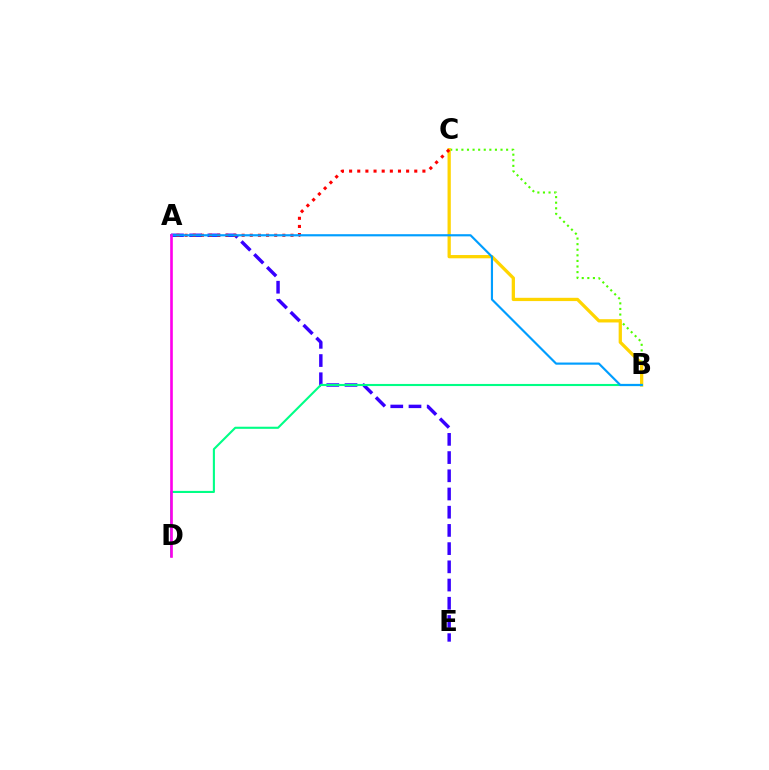{('B', 'C'): [{'color': '#4fff00', 'line_style': 'dotted', 'thickness': 1.52}, {'color': '#ffd500', 'line_style': 'solid', 'thickness': 2.35}], ('A', 'E'): [{'color': '#3700ff', 'line_style': 'dashed', 'thickness': 2.47}], ('B', 'D'): [{'color': '#00ff86', 'line_style': 'solid', 'thickness': 1.52}], ('A', 'C'): [{'color': '#ff0000', 'line_style': 'dotted', 'thickness': 2.21}], ('A', 'B'): [{'color': '#009eff', 'line_style': 'solid', 'thickness': 1.56}], ('A', 'D'): [{'color': '#ff00ed', 'line_style': 'solid', 'thickness': 1.9}]}